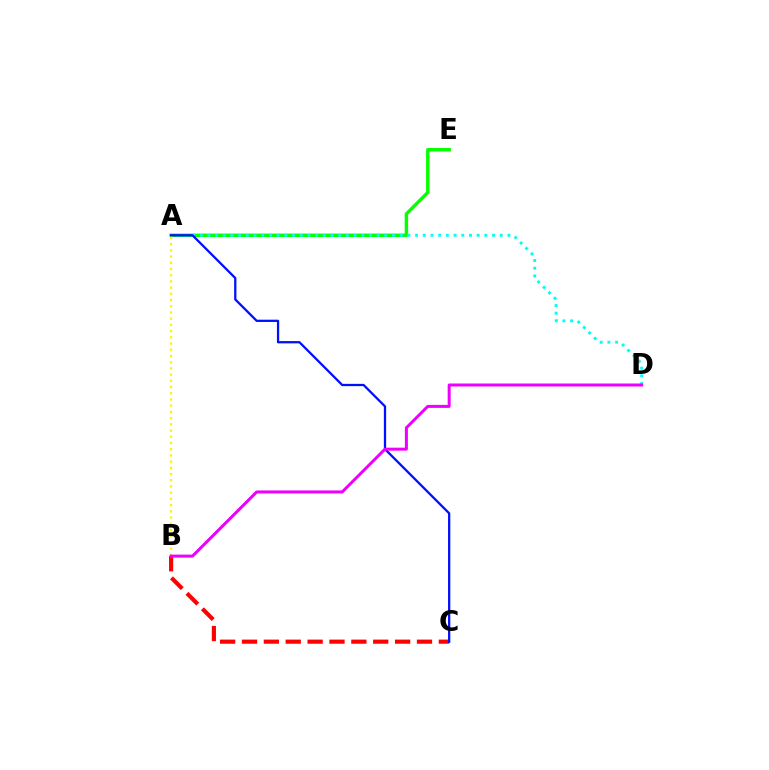{('B', 'C'): [{'color': '#ff0000', 'line_style': 'dashed', 'thickness': 2.97}], ('A', 'E'): [{'color': '#08ff00', 'line_style': 'solid', 'thickness': 2.47}], ('A', 'D'): [{'color': '#00fff6', 'line_style': 'dotted', 'thickness': 2.09}], ('A', 'C'): [{'color': '#0010ff', 'line_style': 'solid', 'thickness': 1.64}], ('A', 'B'): [{'color': '#fcf500', 'line_style': 'dotted', 'thickness': 1.69}], ('B', 'D'): [{'color': '#ee00ff', 'line_style': 'solid', 'thickness': 2.16}]}